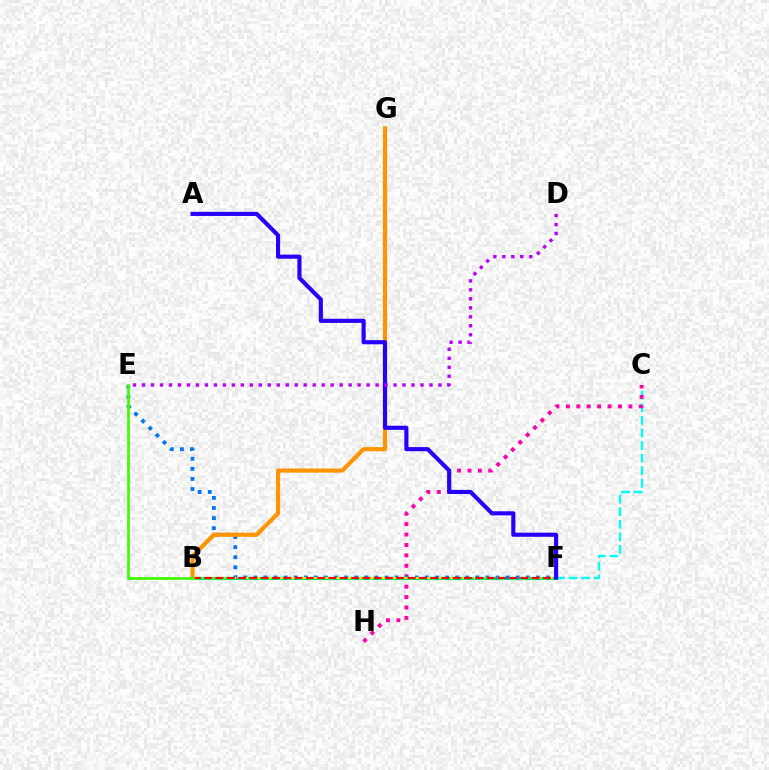{('C', 'F'): [{'color': '#00fff6', 'line_style': 'dashed', 'thickness': 1.71}], ('B', 'F'): [{'color': '#00ff5c', 'line_style': 'solid', 'thickness': 2.27}, {'color': '#d1ff00', 'line_style': 'dashed', 'thickness': 1.59}, {'color': '#ff0000', 'line_style': 'dashed', 'thickness': 1.53}], ('C', 'H'): [{'color': '#ff00ac', 'line_style': 'dotted', 'thickness': 2.83}], ('E', 'F'): [{'color': '#0074ff', 'line_style': 'dotted', 'thickness': 2.74}], ('B', 'G'): [{'color': '#ff9400', 'line_style': 'solid', 'thickness': 2.98}], ('B', 'E'): [{'color': '#3dff00', 'line_style': 'solid', 'thickness': 1.97}], ('A', 'F'): [{'color': '#2500ff', 'line_style': 'solid', 'thickness': 2.97}], ('D', 'E'): [{'color': '#b900ff', 'line_style': 'dotted', 'thickness': 2.44}]}